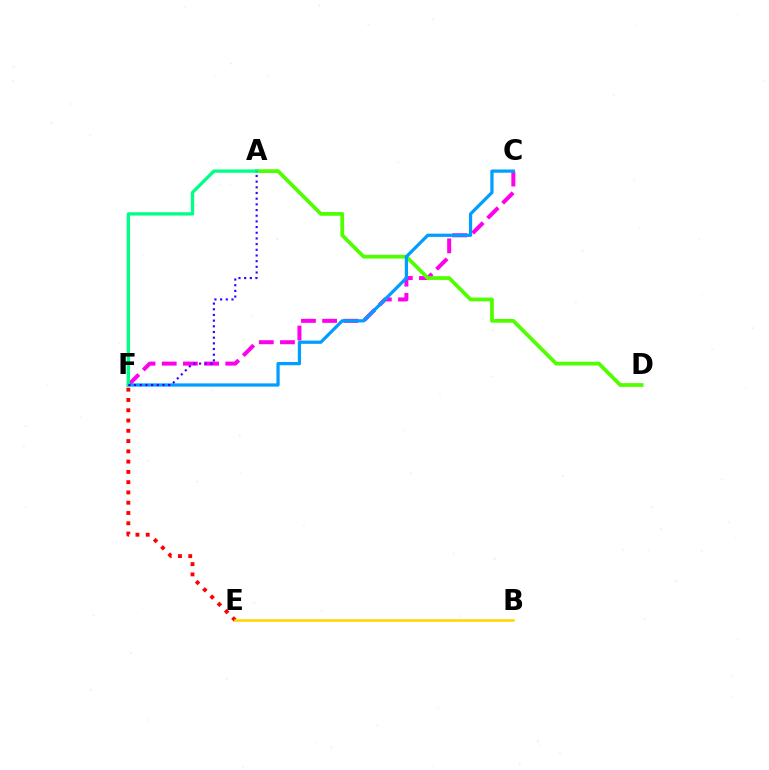{('C', 'F'): [{'color': '#ff00ed', 'line_style': 'dashed', 'thickness': 2.88}, {'color': '#009eff', 'line_style': 'solid', 'thickness': 2.33}], ('E', 'F'): [{'color': '#ff0000', 'line_style': 'dotted', 'thickness': 2.79}], ('A', 'D'): [{'color': '#4fff00', 'line_style': 'solid', 'thickness': 2.69}], ('B', 'E'): [{'color': '#ffd500', 'line_style': 'solid', 'thickness': 1.81}], ('A', 'F'): [{'color': '#00ff86', 'line_style': 'solid', 'thickness': 2.39}, {'color': '#3700ff', 'line_style': 'dotted', 'thickness': 1.54}]}